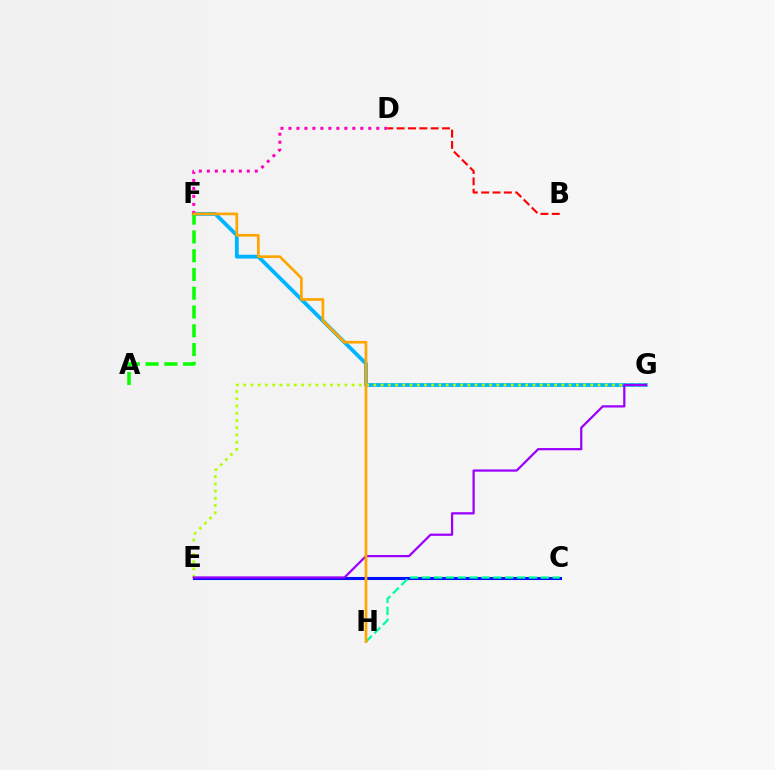{('C', 'E'): [{'color': '#0010ff', 'line_style': 'solid', 'thickness': 2.21}], ('F', 'G'): [{'color': '#00b5ff', 'line_style': 'solid', 'thickness': 2.74}], ('D', 'F'): [{'color': '#ff00bd', 'line_style': 'dotted', 'thickness': 2.17}], ('C', 'H'): [{'color': '#00ff9d', 'line_style': 'dashed', 'thickness': 1.61}], ('E', 'G'): [{'color': '#b3ff00', 'line_style': 'dotted', 'thickness': 1.96}, {'color': '#9b00ff', 'line_style': 'solid', 'thickness': 1.61}], ('B', 'D'): [{'color': '#ff0000', 'line_style': 'dashed', 'thickness': 1.54}], ('A', 'F'): [{'color': '#08ff00', 'line_style': 'dashed', 'thickness': 2.55}], ('F', 'H'): [{'color': '#ffa500', 'line_style': 'solid', 'thickness': 1.93}]}